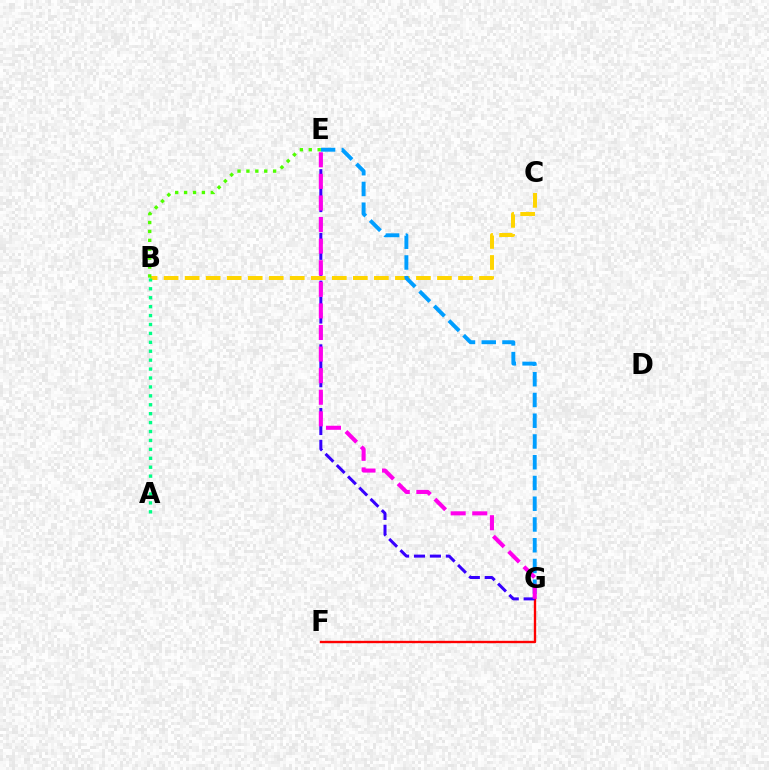{('F', 'G'): [{'color': '#ff0000', 'line_style': 'solid', 'thickness': 1.7}], ('B', 'C'): [{'color': '#ffd500', 'line_style': 'dashed', 'thickness': 2.86}], ('A', 'B'): [{'color': '#00ff86', 'line_style': 'dotted', 'thickness': 2.42}], ('E', 'G'): [{'color': '#3700ff', 'line_style': 'dashed', 'thickness': 2.16}, {'color': '#009eff', 'line_style': 'dashed', 'thickness': 2.82}, {'color': '#ff00ed', 'line_style': 'dashed', 'thickness': 2.93}], ('B', 'E'): [{'color': '#4fff00', 'line_style': 'dotted', 'thickness': 2.42}]}